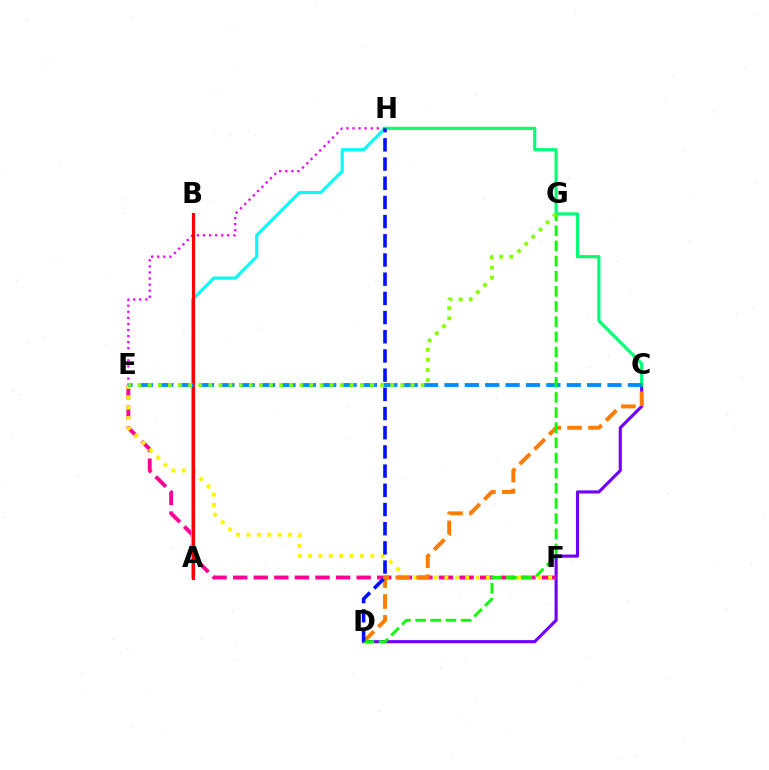{('C', 'D'): [{'color': '#7200ff', 'line_style': 'solid', 'thickness': 2.25}, {'color': '#ff7c00', 'line_style': 'dashed', 'thickness': 2.84}], ('E', 'F'): [{'color': '#ff0094', 'line_style': 'dashed', 'thickness': 2.8}, {'color': '#fcf500', 'line_style': 'dotted', 'thickness': 2.82}], ('E', 'H'): [{'color': '#ee00ff', 'line_style': 'dotted', 'thickness': 1.65}], ('A', 'H'): [{'color': '#00fff6', 'line_style': 'solid', 'thickness': 2.21}], ('C', 'H'): [{'color': '#00ff74', 'line_style': 'solid', 'thickness': 2.27}], ('A', 'B'): [{'color': '#ff0000', 'line_style': 'solid', 'thickness': 2.27}], ('C', 'E'): [{'color': '#008cff', 'line_style': 'dashed', 'thickness': 2.77}], ('D', 'G'): [{'color': '#08ff00', 'line_style': 'dashed', 'thickness': 2.06}], ('E', 'G'): [{'color': '#84ff00', 'line_style': 'dotted', 'thickness': 2.75}], ('D', 'H'): [{'color': '#0010ff', 'line_style': 'dashed', 'thickness': 2.61}]}